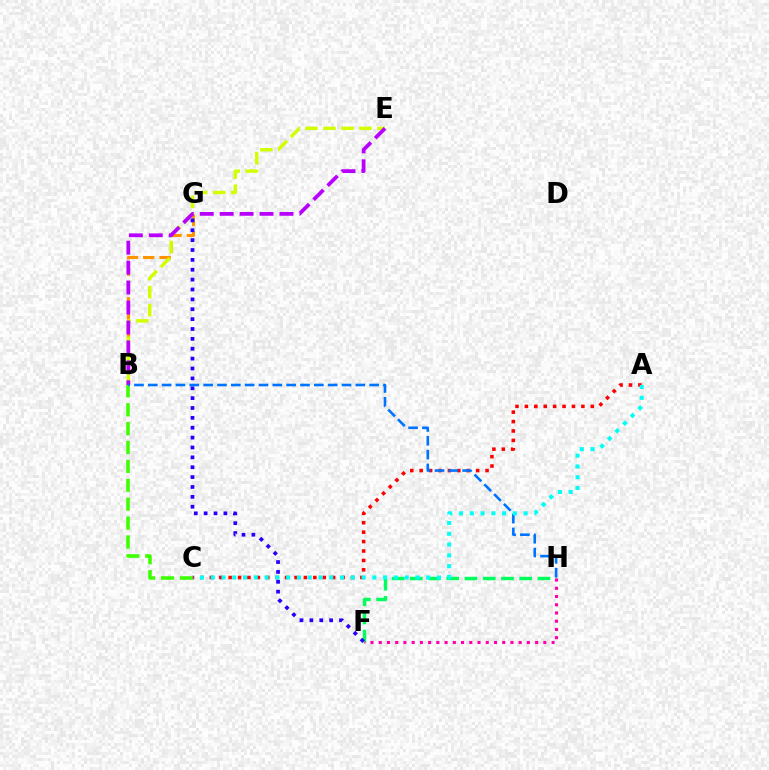{('B', 'G'): [{'color': '#ff9400', 'line_style': 'dashed', 'thickness': 2.23}], ('B', 'E'): [{'color': '#d1ff00', 'line_style': 'dashed', 'thickness': 2.44}, {'color': '#b900ff', 'line_style': 'dashed', 'thickness': 2.71}], ('F', 'H'): [{'color': '#00ff5c', 'line_style': 'dashed', 'thickness': 2.48}, {'color': '#ff00ac', 'line_style': 'dotted', 'thickness': 2.24}], ('B', 'C'): [{'color': '#3dff00', 'line_style': 'dashed', 'thickness': 2.57}], ('A', 'C'): [{'color': '#ff0000', 'line_style': 'dotted', 'thickness': 2.56}, {'color': '#00fff6', 'line_style': 'dotted', 'thickness': 2.93}], ('F', 'G'): [{'color': '#2500ff', 'line_style': 'dotted', 'thickness': 2.68}], ('B', 'H'): [{'color': '#0074ff', 'line_style': 'dashed', 'thickness': 1.88}]}